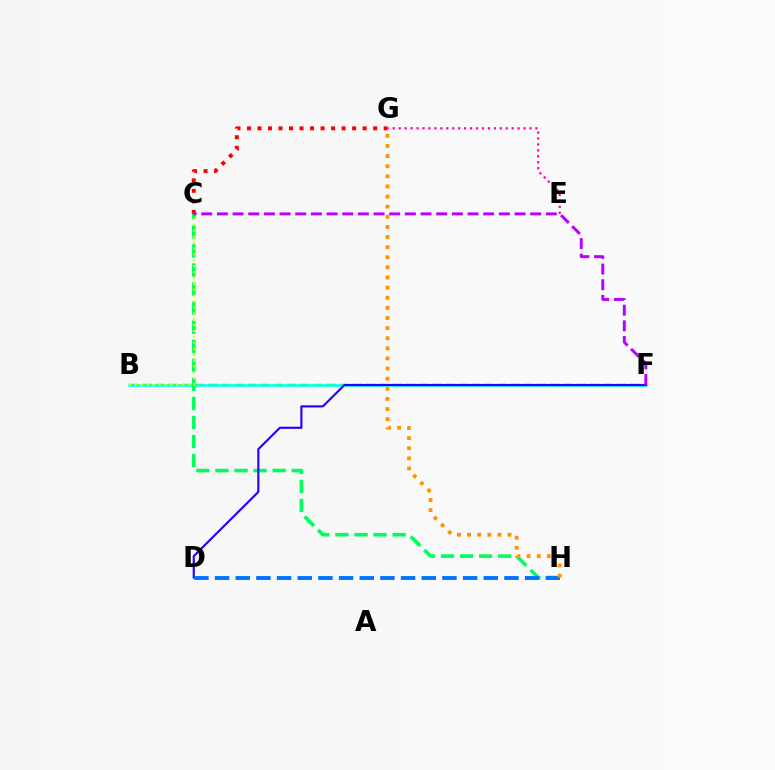{('E', 'G'): [{'color': '#ff00ac', 'line_style': 'dotted', 'thickness': 1.62}], ('B', 'F'): [{'color': '#3dff00', 'line_style': 'dashed', 'thickness': 1.79}, {'color': '#00fff6', 'line_style': 'solid', 'thickness': 1.82}], ('C', 'H'): [{'color': '#00ff5c', 'line_style': 'dashed', 'thickness': 2.59}], ('B', 'C'): [{'color': '#d1ff00', 'line_style': 'dotted', 'thickness': 1.6}], ('D', 'F'): [{'color': '#2500ff', 'line_style': 'solid', 'thickness': 1.54}], ('D', 'H'): [{'color': '#0074ff', 'line_style': 'dashed', 'thickness': 2.81}], ('G', 'H'): [{'color': '#ff9400', 'line_style': 'dotted', 'thickness': 2.75}], ('C', 'G'): [{'color': '#ff0000', 'line_style': 'dotted', 'thickness': 2.86}], ('C', 'F'): [{'color': '#b900ff', 'line_style': 'dashed', 'thickness': 2.13}]}